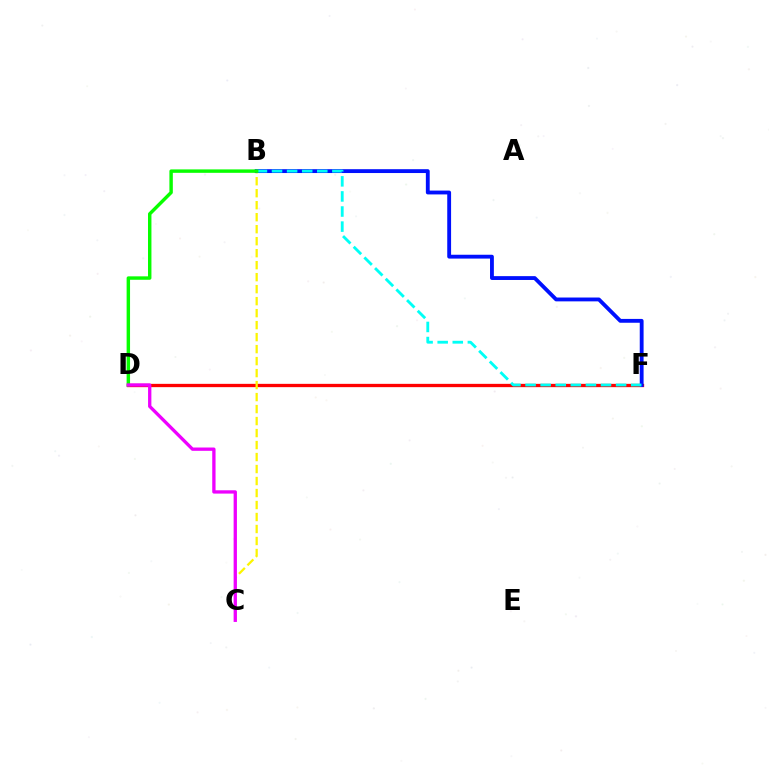{('D', 'F'): [{'color': '#ff0000', 'line_style': 'solid', 'thickness': 2.38}], ('B', 'C'): [{'color': '#fcf500', 'line_style': 'dashed', 'thickness': 1.63}], ('B', 'F'): [{'color': '#0010ff', 'line_style': 'solid', 'thickness': 2.77}, {'color': '#00fff6', 'line_style': 'dashed', 'thickness': 2.05}], ('B', 'D'): [{'color': '#08ff00', 'line_style': 'solid', 'thickness': 2.47}], ('C', 'D'): [{'color': '#ee00ff', 'line_style': 'solid', 'thickness': 2.38}]}